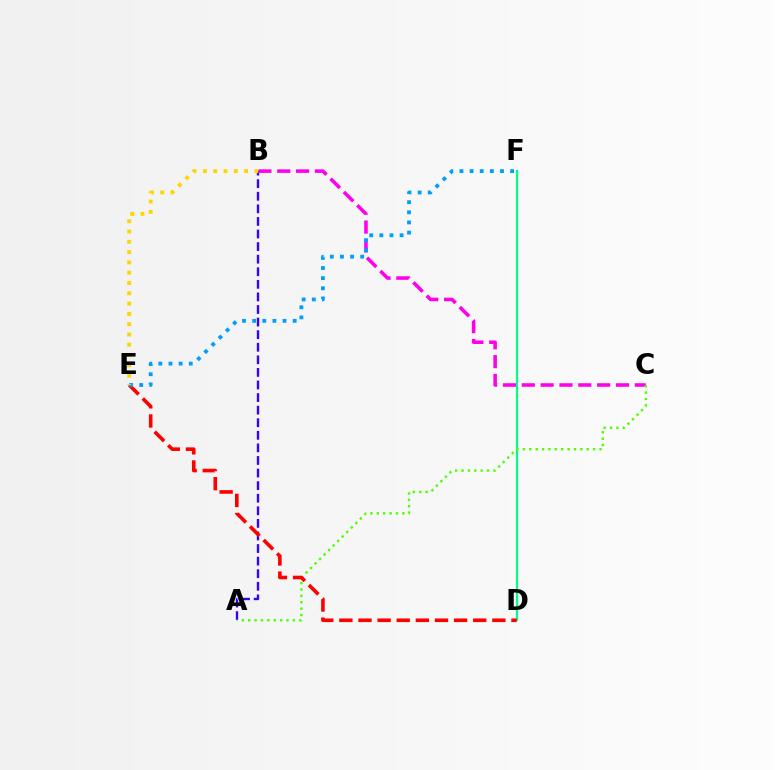{('B', 'C'): [{'color': '#ff00ed', 'line_style': 'dashed', 'thickness': 2.56}], ('A', 'B'): [{'color': '#3700ff', 'line_style': 'dashed', 'thickness': 1.71}], ('D', 'F'): [{'color': '#00ff86', 'line_style': 'solid', 'thickness': 1.59}], ('A', 'C'): [{'color': '#4fff00', 'line_style': 'dotted', 'thickness': 1.73}], ('D', 'E'): [{'color': '#ff0000', 'line_style': 'dashed', 'thickness': 2.6}], ('E', 'F'): [{'color': '#009eff', 'line_style': 'dotted', 'thickness': 2.75}], ('B', 'E'): [{'color': '#ffd500', 'line_style': 'dotted', 'thickness': 2.8}]}